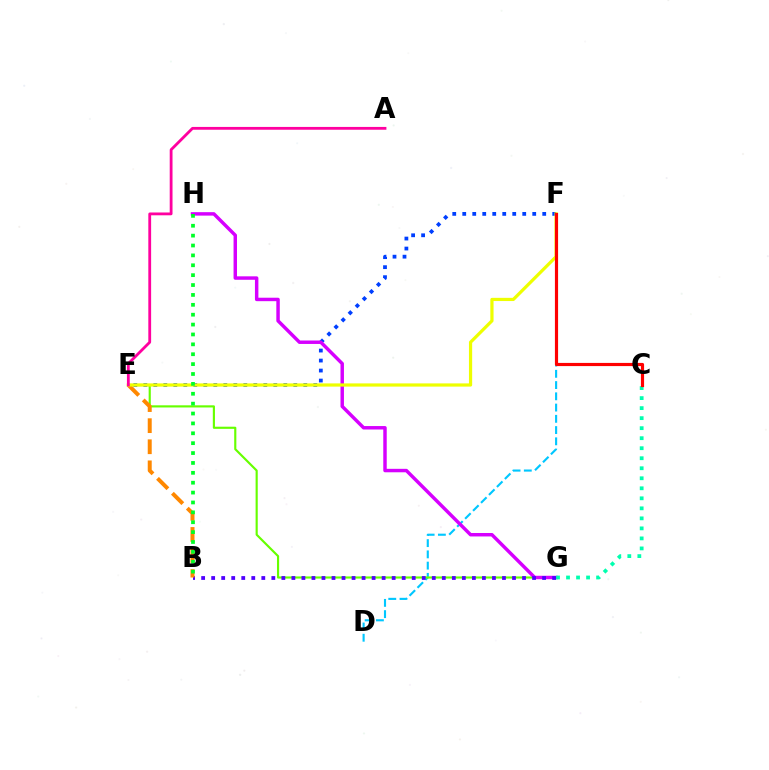{('D', 'F'): [{'color': '#00c7ff', 'line_style': 'dashed', 'thickness': 1.53}], ('E', 'F'): [{'color': '#003fff', 'line_style': 'dotted', 'thickness': 2.72}, {'color': '#eeff00', 'line_style': 'solid', 'thickness': 2.31}], ('E', 'G'): [{'color': '#66ff00', 'line_style': 'solid', 'thickness': 1.55}], ('G', 'H'): [{'color': '#d600ff', 'line_style': 'solid', 'thickness': 2.49}], ('C', 'G'): [{'color': '#00ffaf', 'line_style': 'dotted', 'thickness': 2.72}], ('B', 'G'): [{'color': '#4f00ff', 'line_style': 'dotted', 'thickness': 2.72}], ('B', 'E'): [{'color': '#ff8800', 'line_style': 'dashed', 'thickness': 2.86}], ('B', 'H'): [{'color': '#00ff27', 'line_style': 'dotted', 'thickness': 2.69}], ('C', 'F'): [{'color': '#ff0000', 'line_style': 'solid', 'thickness': 2.28}], ('A', 'E'): [{'color': '#ff00a0', 'line_style': 'solid', 'thickness': 2.02}]}